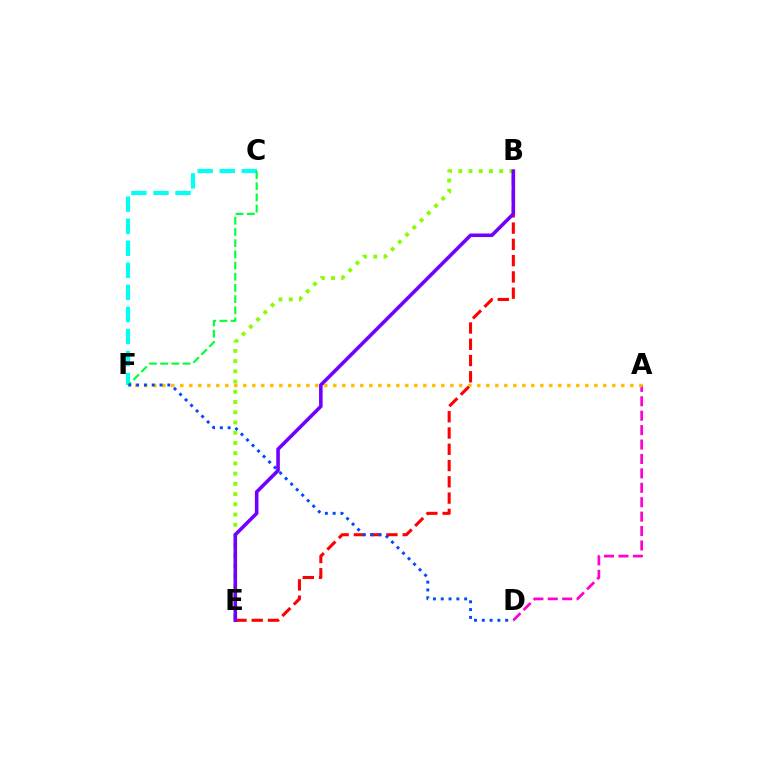{('A', 'D'): [{'color': '#ff00cf', 'line_style': 'dashed', 'thickness': 1.96}], ('C', 'F'): [{'color': '#00fff6', 'line_style': 'dashed', 'thickness': 3.0}, {'color': '#00ff39', 'line_style': 'dashed', 'thickness': 1.52}], ('A', 'F'): [{'color': '#ffbd00', 'line_style': 'dotted', 'thickness': 2.45}], ('B', 'E'): [{'color': '#84ff00', 'line_style': 'dotted', 'thickness': 2.78}, {'color': '#ff0000', 'line_style': 'dashed', 'thickness': 2.21}, {'color': '#7200ff', 'line_style': 'solid', 'thickness': 2.57}], ('D', 'F'): [{'color': '#004bff', 'line_style': 'dotted', 'thickness': 2.12}]}